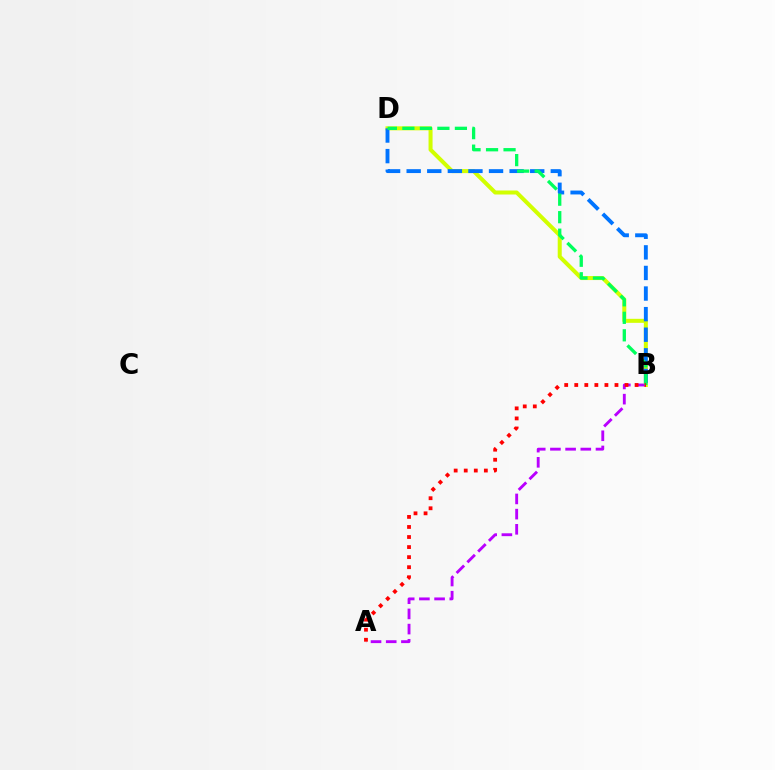{('B', 'D'): [{'color': '#d1ff00', 'line_style': 'solid', 'thickness': 2.89}, {'color': '#0074ff', 'line_style': 'dashed', 'thickness': 2.8}, {'color': '#00ff5c', 'line_style': 'dashed', 'thickness': 2.38}], ('A', 'B'): [{'color': '#b900ff', 'line_style': 'dashed', 'thickness': 2.06}, {'color': '#ff0000', 'line_style': 'dotted', 'thickness': 2.73}]}